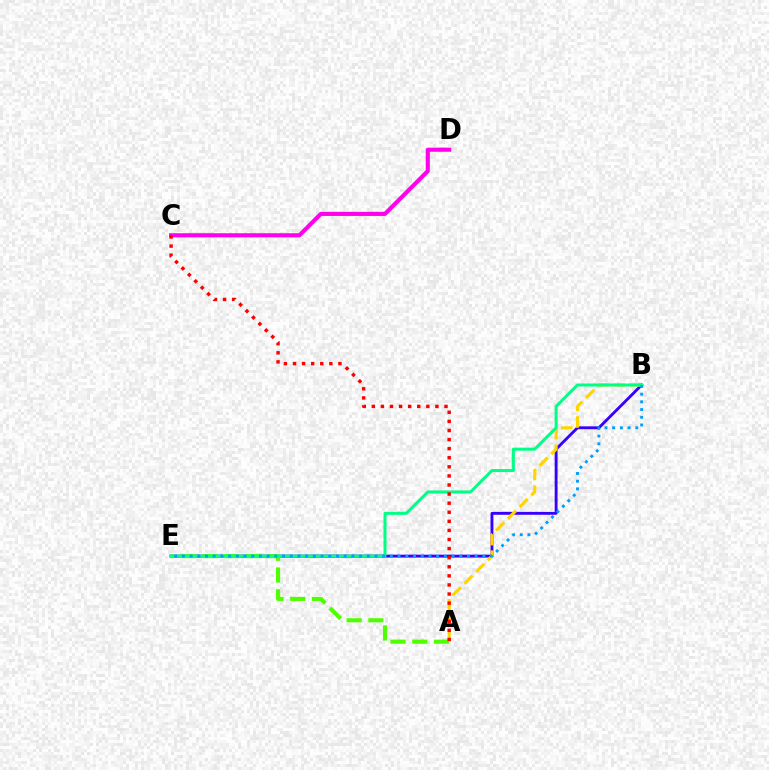{('B', 'E'): [{'color': '#3700ff', 'line_style': 'solid', 'thickness': 2.07}, {'color': '#00ff86', 'line_style': 'solid', 'thickness': 2.18}, {'color': '#009eff', 'line_style': 'dotted', 'thickness': 2.09}], ('A', 'E'): [{'color': '#4fff00', 'line_style': 'dashed', 'thickness': 2.96}], ('A', 'B'): [{'color': '#ffd500', 'line_style': 'dashed', 'thickness': 2.25}], ('C', 'D'): [{'color': '#ff00ed', 'line_style': 'solid', 'thickness': 2.96}], ('A', 'C'): [{'color': '#ff0000', 'line_style': 'dotted', 'thickness': 2.47}]}